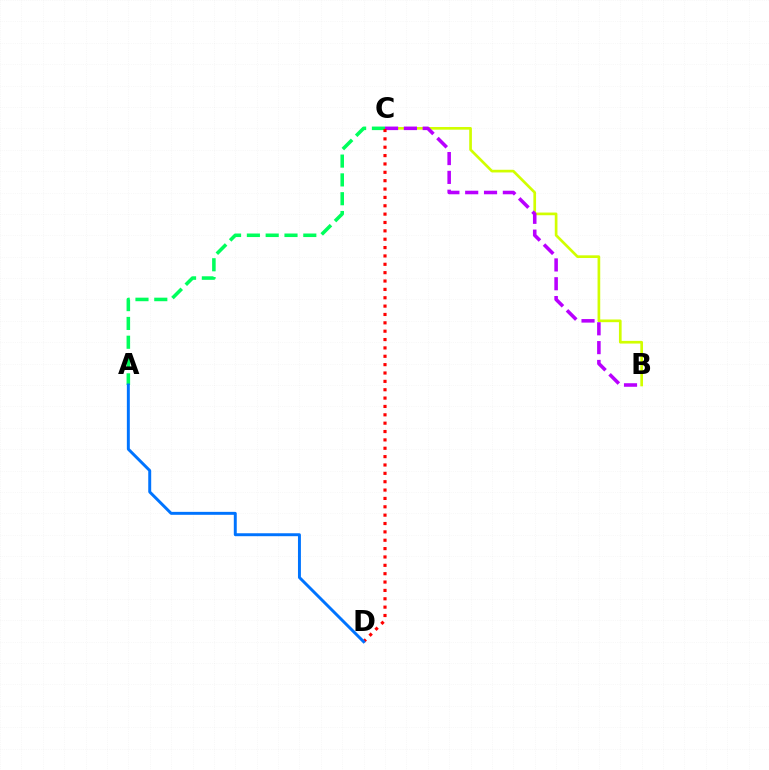{('B', 'C'): [{'color': '#d1ff00', 'line_style': 'solid', 'thickness': 1.93}, {'color': '#b900ff', 'line_style': 'dashed', 'thickness': 2.56}], ('A', 'C'): [{'color': '#00ff5c', 'line_style': 'dashed', 'thickness': 2.56}], ('C', 'D'): [{'color': '#ff0000', 'line_style': 'dotted', 'thickness': 2.27}], ('A', 'D'): [{'color': '#0074ff', 'line_style': 'solid', 'thickness': 2.12}]}